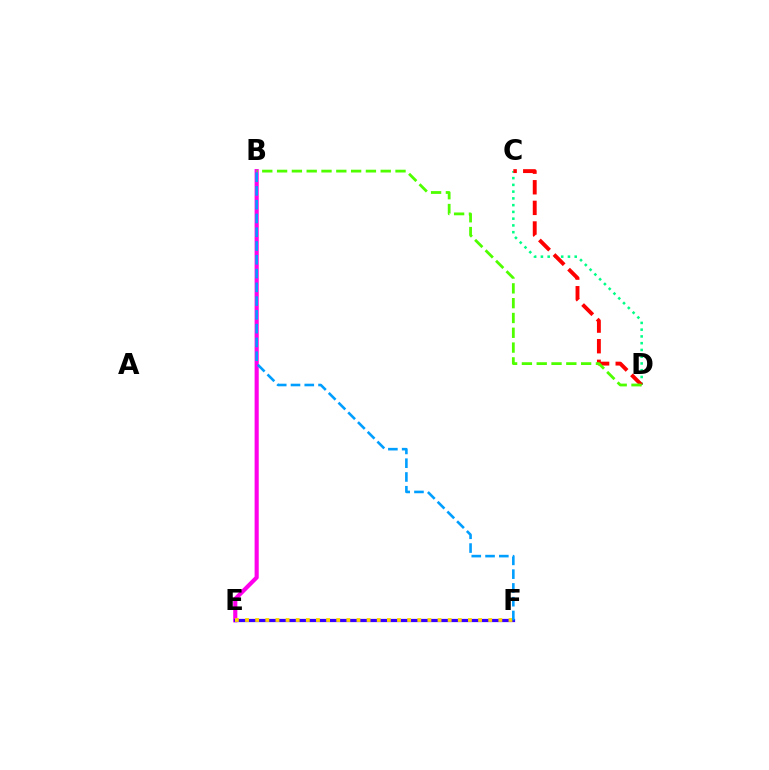{('B', 'E'): [{'color': '#ff00ed', 'line_style': 'solid', 'thickness': 2.98}], ('C', 'D'): [{'color': '#00ff86', 'line_style': 'dotted', 'thickness': 1.84}, {'color': '#ff0000', 'line_style': 'dashed', 'thickness': 2.8}], ('E', 'F'): [{'color': '#3700ff', 'line_style': 'solid', 'thickness': 2.33}, {'color': '#ffd500', 'line_style': 'dotted', 'thickness': 2.75}], ('B', 'D'): [{'color': '#4fff00', 'line_style': 'dashed', 'thickness': 2.01}], ('B', 'F'): [{'color': '#009eff', 'line_style': 'dashed', 'thickness': 1.87}]}